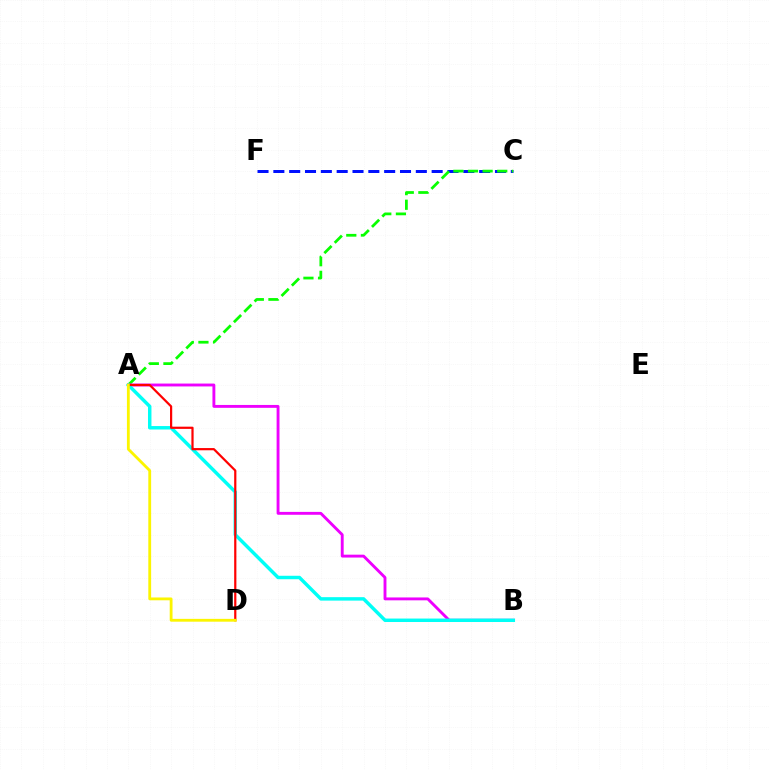{('C', 'F'): [{'color': '#0010ff', 'line_style': 'dashed', 'thickness': 2.15}], ('A', 'C'): [{'color': '#08ff00', 'line_style': 'dashed', 'thickness': 1.99}], ('A', 'B'): [{'color': '#ee00ff', 'line_style': 'solid', 'thickness': 2.08}, {'color': '#00fff6', 'line_style': 'solid', 'thickness': 2.48}], ('A', 'D'): [{'color': '#ff0000', 'line_style': 'solid', 'thickness': 1.59}, {'color': '#fcf500', 'line_style': 'solid', 'thickness': 2.03}]}